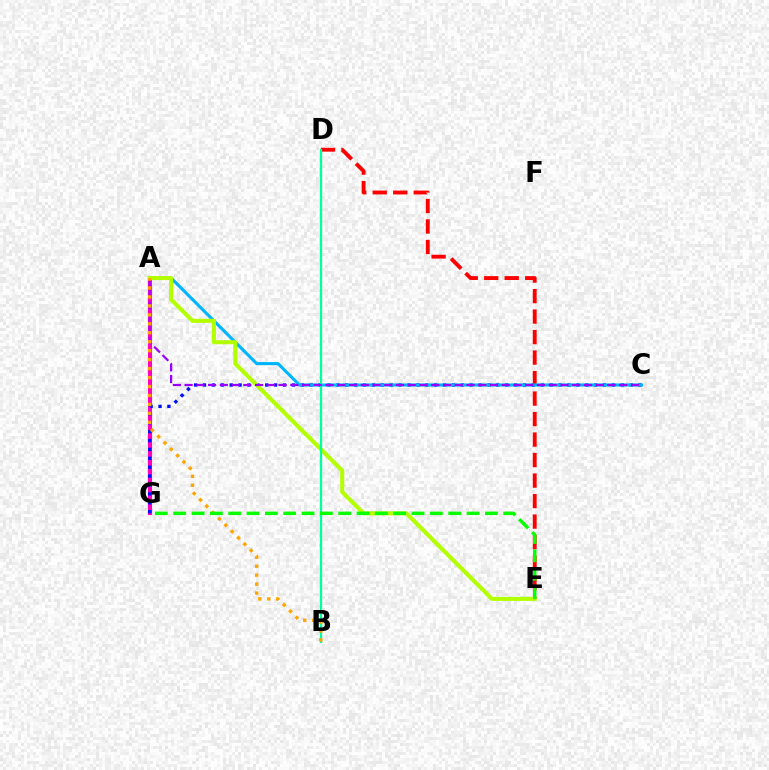{('A', 'G'): [{'color': '#ff00bd', 'line_style': 'solid', 'thickness': 2.96}], ('C', 'G'): [{'color': '#0010ff', 'line_style': 'dotted', 'thickness': 2.42}], ('D', 'E'): [{'color': '#ff0000', 'line_style': 'dashed', 'thickness': 2.79}], ('A', 'C'): [{'color': '#00b5ff', 'line_style': 'solid', 'thickness': 2.22}, {'color': '#9b00ff', 'line_style': 'dashed', 'thickness': 1.6}], ('A', 'E'): [{'color': '#b3ff00', 'line_style': 'solid', 'thickness': 2.91}], ('B', 'D'): [{'color': '#00ff9d', 'line_style': 'solid', 'thickness': 1.61}], ('A', 'B'): [{'color': '#ffa500', 'line_style': 'dotted', 'thickness': 2.43}], ('E', 'G'): [{'color': '#08ff00', 'line_style': 'dashed', 'thickness': 2.49}]}